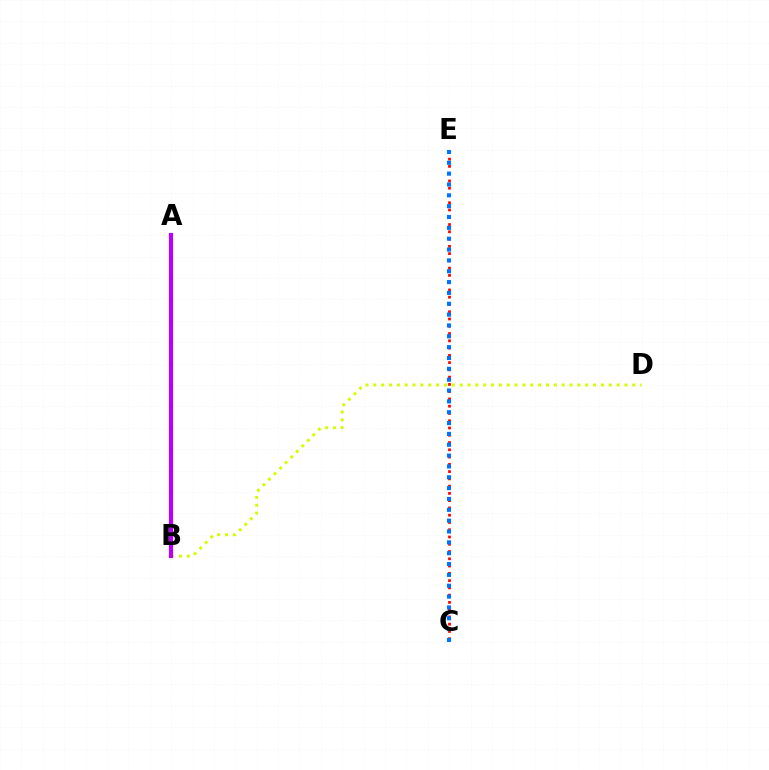{('C', 'E'): [{'color': '#ff0000', 'line_style': 'dotted', 'thickness': 1.97}, {'color': '#0074ff', 'line_style': 'dotted', 'thickness': 2.95}], ('B', 'D'): [{'color': '#d1ff00', 'line_style': 'dotted', 'thickness': 2.13}], ('A', 'B'): [{'color': '#00ff5c', 'line_style': 'solid', 'thickness': 1.94}, {'color': '#b900ff', 'line_style': 'solid', 'thickness': 2.99}]}